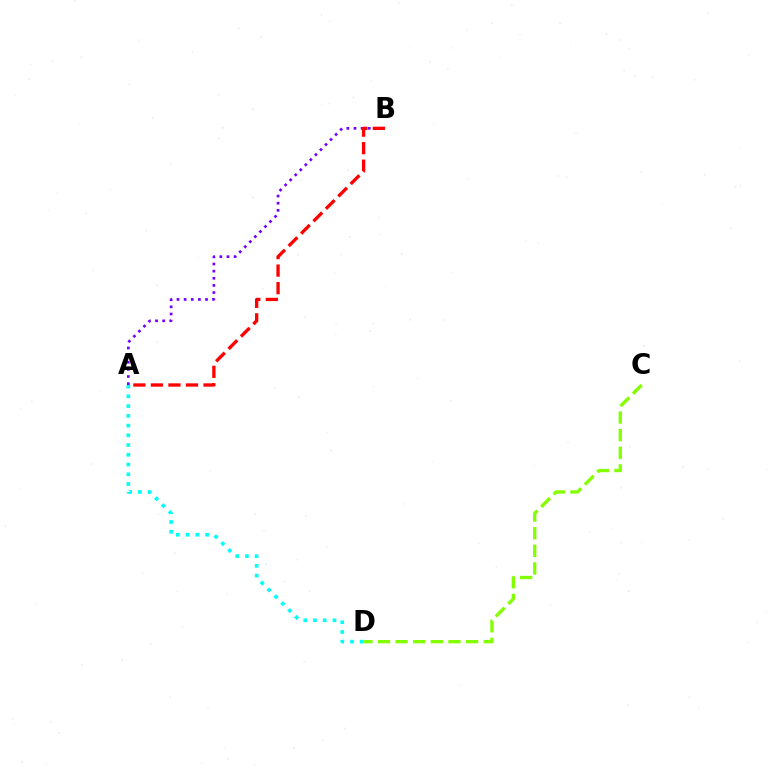{('C', 'D'): [{'color': '#84ff00', 'line_style': 'dashed', 'thickness': 2.39}], ('A', 'D'): [{'color': '#00fff6', 'line_style': 'dotted', 'thickness': 2.65}], ('A', 'B'): [{'color': '#7200ff', 'line_style': 'dotted', 'thickness': 1.94}, {'color': '#ff0000', 'line_style': 'dashed', 'thickness': 2.38}]}